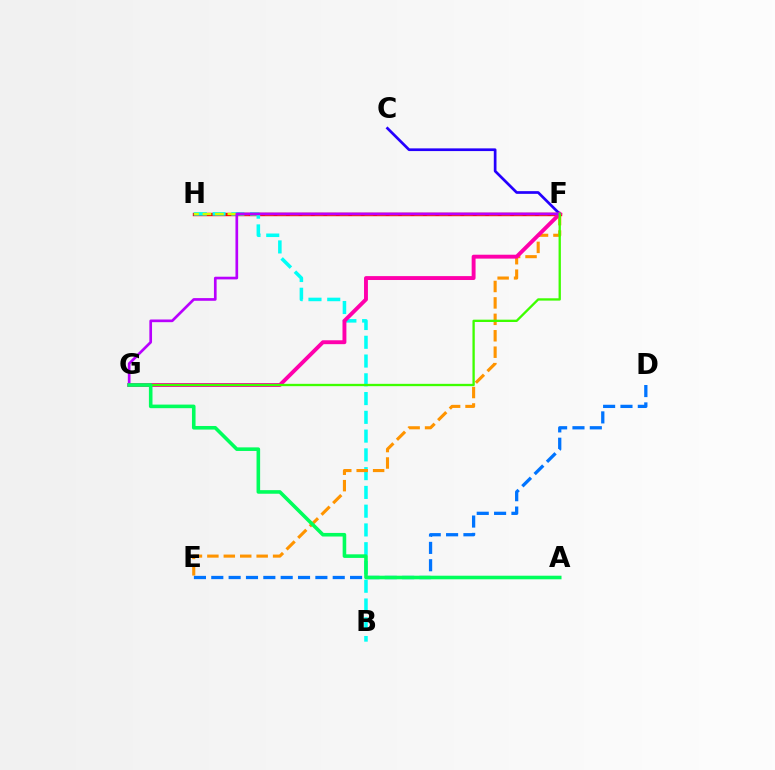{('F', 'H'): [{'color': '#ff0000', 'line_style': 'solid', 'thickness': 2.45}, {'color': '#d1ff00', 'line_style': 'dashed', 'thickness': 1.69}], ('B', 'H'): [{'color': '#00fff6', 'line_style': 'dashed', 'thickness': 2.55}], ('C', 'F'): [{'color': '#2500ff', 'line_style': 'solid', 'thickness': 1.94}], ('E', 'F'): [{'color': '#ff9400', 'line_style': 'dashed', 'thickness': 2.23}], ('F', 'G'): [{'color': '#ff00ac', 'line_style': 'solid', 'thickness': 2.81}, {'color': '#b900ff', 'line_style': 'solid', 'thickness': 1.93}, {'color': '#3dff00', 'line_style': 'solid', 'thickness': 1.67}], ('D', 'E'): [{'color': '#0074ff', 'line_style': 'dashed', 'thickness': 2.36}], ('A', 'G'): [{'color': '#00ff5c', 'line_style': 'solid', 'thickness': 2.58}]}